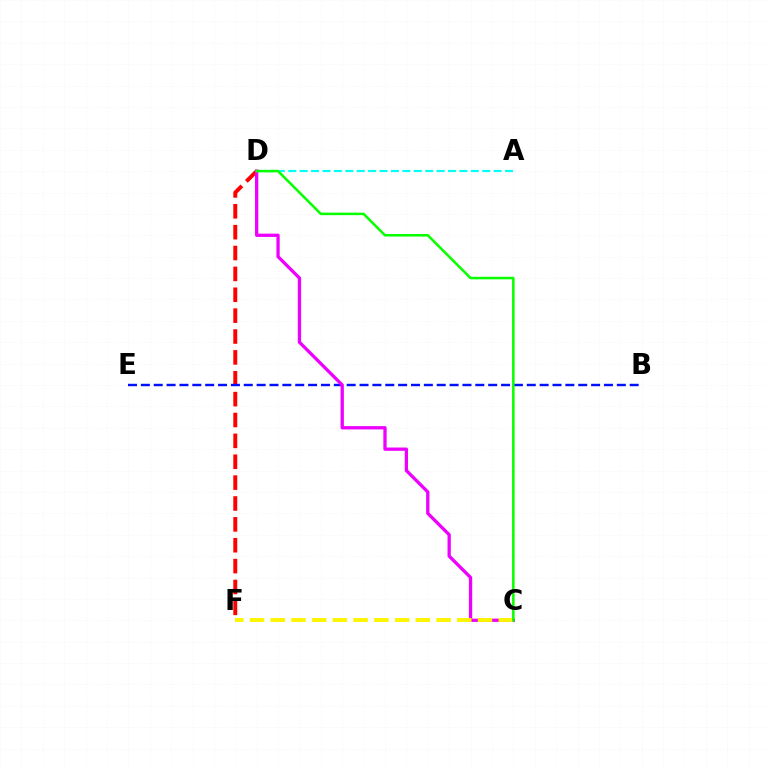{('D', 'F'): [{'color': '#ff0000', 'line_style': 'dashed', 'thickness': 2.84}], ('B', 'E'): [{'color': '#0010ff', 'line_style': 'dashed', 'thickness': 1.75}], ('A', 'D'): [{'color': '#00fff6', 'line_style': 'dashed', 'thickness': 1.55}], ('C', 'D'): [{'color': '#ee00ff', 'line_style': 'solid', 'thickness': 2.37}, {'color': '#08ff00', 'line_style': 'solid', 'thickness': 1.82}], ('C', 'F'): [{'color': '#fcf500', 'line_style': 'dashed', 'thickness': 2.82}]}